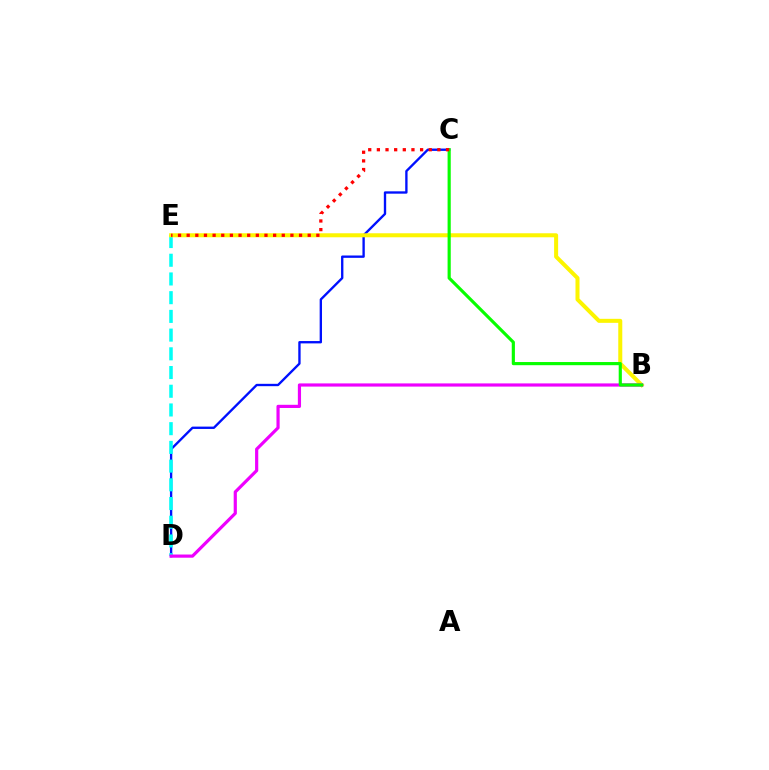{('C', 'D'): [{'color': '#0010ff', 'line_style': 'solid', 'thickness': 1.69}], ('D', 'E'): [{'color': '#00fff6', 'line_style': 'dashed', 'thickness': 2.54}], ('B', 'E'): [{'color': '#fcf500', 'line_style': 'solid', 'thickness': 2.89}], ('B', 'D'): [{'color': '#ee00ff', 'line_style': 'solid', 'thickness': 2.29}], ('B', 'C'): [{'color': '#08ff00', 'line_style': 'solid', 'thickness': 2.27}], ('C', 'E'): [{'color': '#ff0000', 'line_style': 'dotted', 'thickness': 2.35}]}